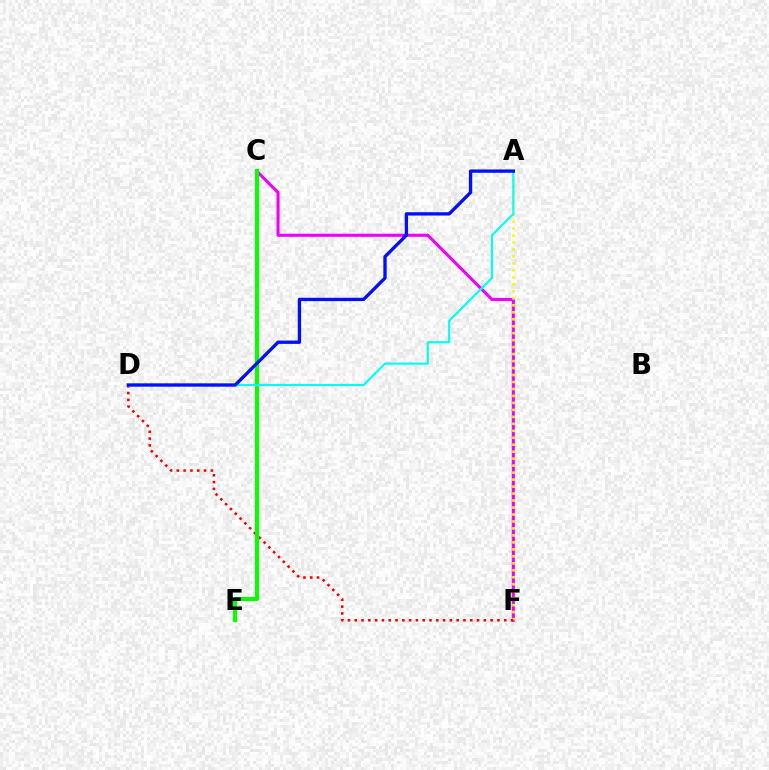{('C', 'F'): [{'color': '#ee00ff', 'line_style': 'solid', 'thickness': 2.22}], ('A', 'F'): [{'color': '#fcf500', 'line_style': 'dotted', 'thickness': 1.89}], ('D', 'F'): [{'color': '#ff0000', 'line_style': 'dotted', 'thickness': 1.85}], ('C', 'E'): [{'color': '#08ff00', 'line_style': 'solid', 'thickness': 2.96}], ('A', 'D'): [{'color': '#00fff6', 'line_style': 'solid', 'thickness': 1.55}, {'color': '#0010ff', 'line_style': 'solid', 'thickness': 2.4}]}